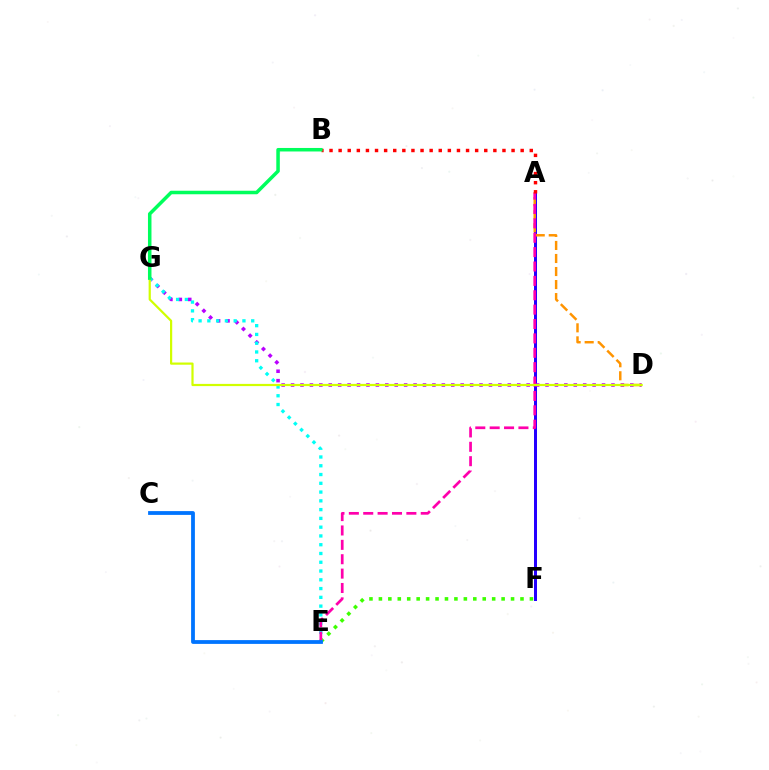{('A', 'F'): [{'color': '#2500ff', 'line_style': 'solid', 'thickness': 2.16}], ('E', 'F'): [{'color': '#3dff00', 'line_style': 'dotted', 'thickness': 2.56}], ('D', 'G'): [{'color': '#b900ff', 'line_style': 'dotted', 'thickness': 2.56}, {'color': '#d1ff00', 'line_style': 'solid', 'thickness': 1.59}], ('A', 'D'): [{'color': '#ff9400', 'line_style': 'dashed', 'thickness': 1.77}], ('E', 'G'): [{'color': '#00fff6', 'line_style': 'dotted', 'thickness': 2.38}], ('A', 'E'): [{'color': '#ff00ac', 'line_style': 'dashed', 'thickness': 1.95}], ('C', 'E'): [{'color': '#0074ff', 'line_style': 'solid', 'thickness': 2.73}], ('A', 'B'): [{'color': '#ff0000', 'line_style': 'dotted', 'thickness': 2.47}], ('B', 'G'): [{'color': '#00ff5c', 'line_style': 'solid', 'thickness': 2.53}]}